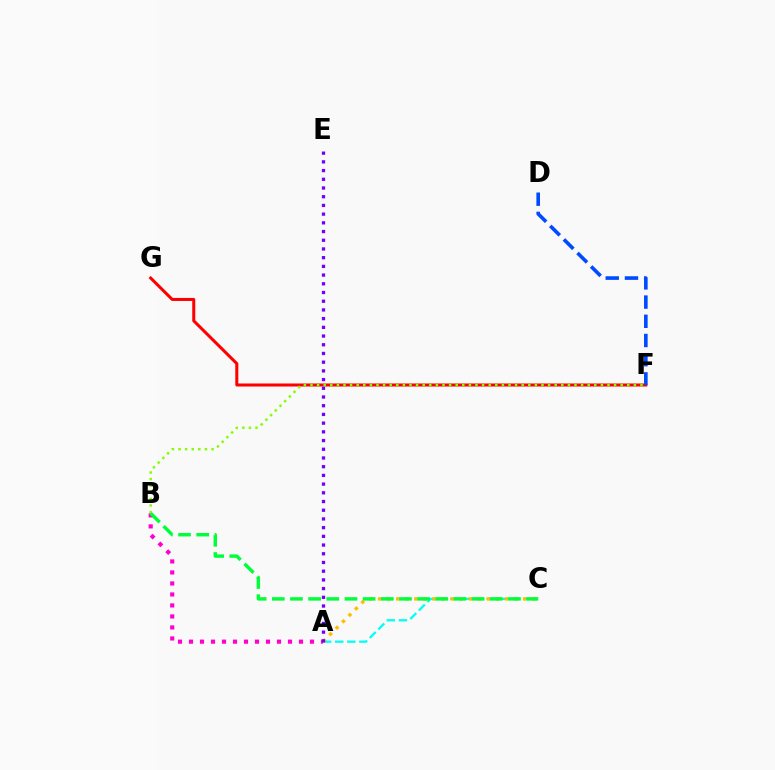{('A', 'C'): [{'color': '#00fff6', 'line_style': 'dashed', 'thickness': 1.64}, {'color': '#ffbd00', 'line_style': 'dotted', 'thickness': 2.46}], ('F', 'G'): [{'color': '#ff0000', 'line_style': 'solid', 'thickness': 2.18}], ('D', 'F'): [{'color': '#004bff', 'line_style': 'dashed', 'thickness': 2.61}], ('A', 'B'): [{'color': '#ff00cf', 'line_style': 'dotted', 'thickness': 2.99}], ('A', 'E'): [{'color': '#7200ff', 'line_style': 'dotted', 'thickness': 2.37}], ('B', 'F'): [{'color': '#84ff00', 'line_style': 'dotted', 'thickness': 1.79}], ('B', 'C'): [{'color': '#00ff39', 'line_style': 'dashed', 'thickness': 2.47}]}